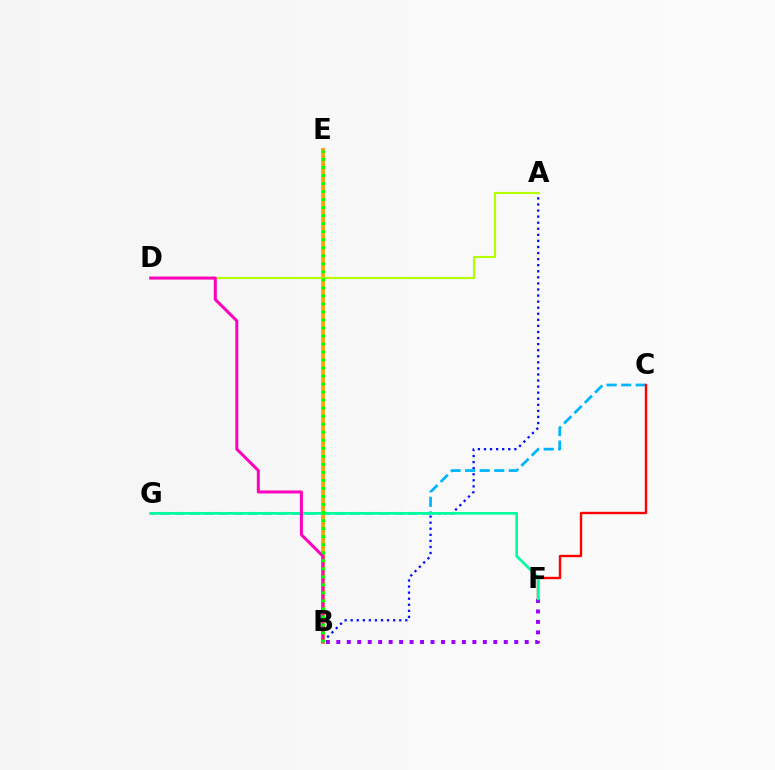{('A', 'B'): [{'color': '#0010ff', 'line_style': 'dotted', 'thickness': 1.65}], ('B', 'F'): [{'color': '#9b00ff', 'line_style': 'dotted', 'thickness': 2.84}], ('C', 'G'): [{'color': '#00b5ff', 'line_style': 'dashed', 'thickness': 1.98}], ('C', 'F'): [{'color': '#ff0000', 'line_style': 'solid', 'thickness': 1.71}], ('B', 'E'): [{'color': '#ffa500', 'line_style': 'solid', 'thickness': 2.78}, {'color': '#08ff00', 'line_style': 'dotted', 'thickness': 2.18}], ('A', 'D'): [{'color': '#b3ff00', 'line_style': 'solid', 'thickness': 1.54}], ('F', 'G'): [{'color': '#00ff9d', 'line_style': 'solid', 'thickness': 1.92}], ('B', 'D'): [{'color': '#ff00bd', 'line_style': 'solid', 'thickness': 2.18}]}